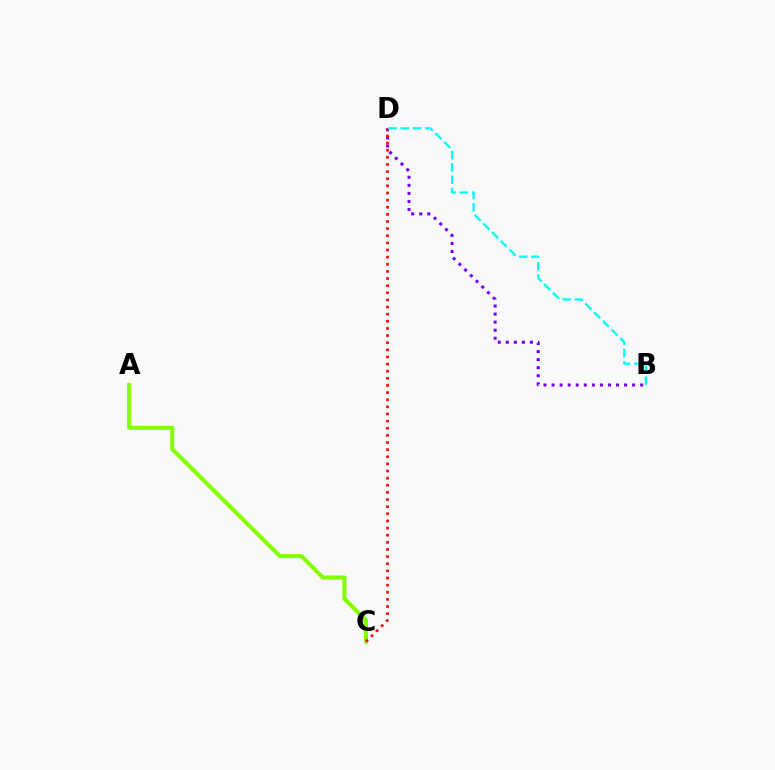{('B', 'D'): [{'color': '#7200ff', 'line_style': 'dotted', 'thickness': 2.19}, {'color': '#00fff6', 'line_style': 'dashed', 'thickness': 1.67}], ('A', 'C'): [{'color': '#84ff00', 'line_style': 'solid', 'thickness': 2.95}], ('C', 'D'): [{'color': '#ff0000', 'line_style': 'dotted', 'thickness': 1.94}]}